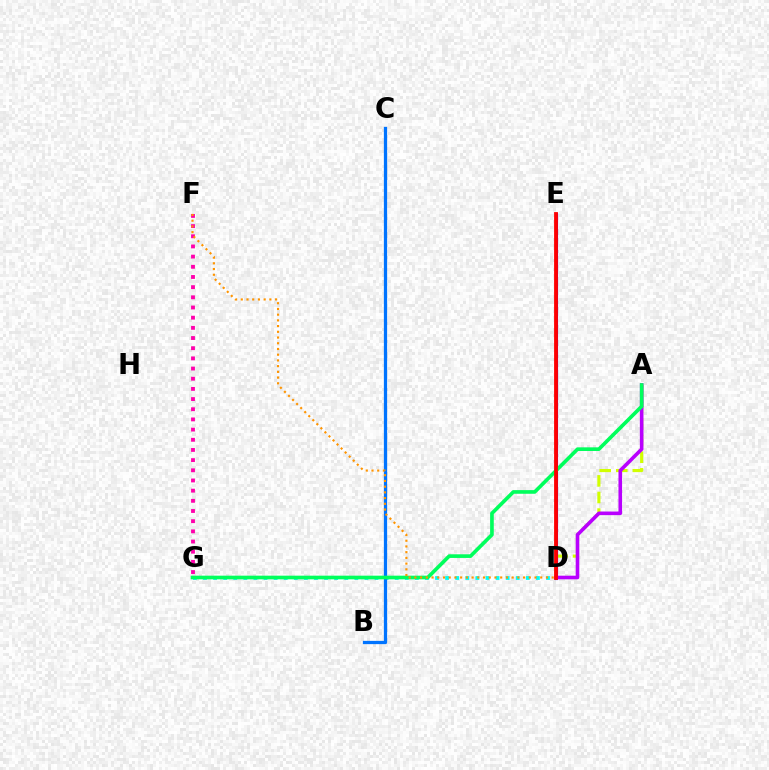{('D', 'E'): [{'color': '#3dff00', 'line_style': 'dotted', 'thickness': 2.09}, {'color': '#2500ff', 'line_style': 'solid', 'thickness': 2.26}, {'color': '#ff0000', 'line_style': 'solid', 'thickness': 2.74}], ('D', 'G'): [{'color': '#00fff6', 'line_style': 'dotted', 'thickness': 2.74}], ('A', 'D'): [{'color': '#d1ff00', 'line_style': 'dashed', 'thickness': 2.26}, {'color': '#b900ff', 'line_style': 'solid', 'thickness': 2.6}], ('B', 'C'): [{'color': '#0074ff', 'line_style': 'solid', 'thickness': 2.34}], ('F', 'G'): [{'color': '#ff00ac', 'line_style': 'dotted', 'thickness': 2.76}], ('A', 'G'): [{'color': '#00ff5c', 'line_style': 'solid', 'thickness': 2.63}], ('D', 'F'): [{'color': '#ff9400', 'line_style': 'dotted', 'thickness': 1.55}]}